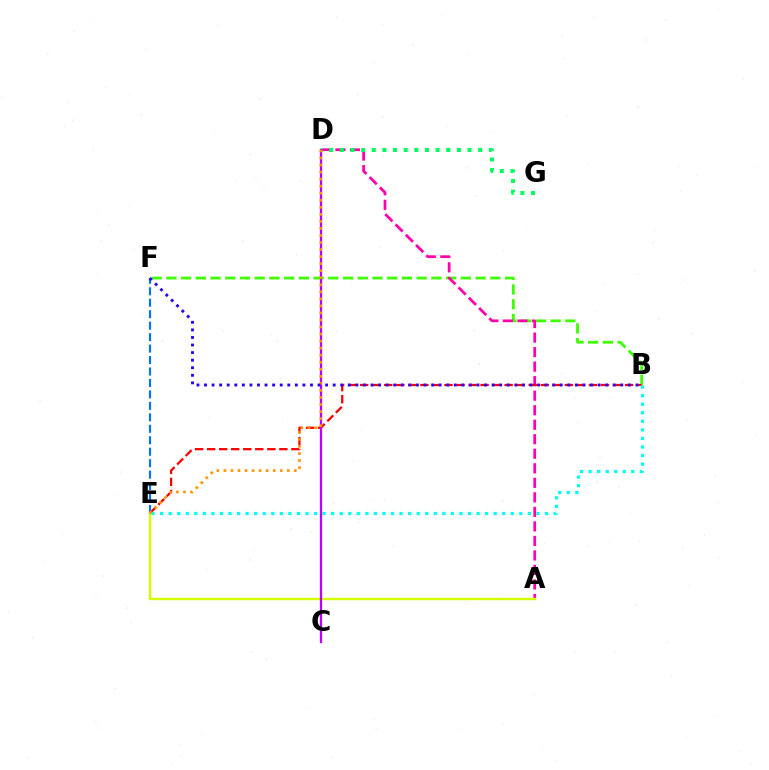{('B', 'F'): [{'color': '#3dff00', 'line_style': 'dashed', 'thickness': 2.0}, {'color': '#2500ff', 'line_style': 'dotted', 'thickness': 2.06}], ('A', 'D'): [{'color': '#ff00ac', 'line_style': 'dashed', 'thickness': 1.97}], ('A', 'E'): [{'color': '#d1ff00', 'line_style': 'solid', 'thickness': 1.76}], ('B', 'E'): [{'color': '#ff0000', 'line_style': 'dashed', 'thickness': 1.64}, {'color': '#00fff6', 'line_style': 'dotted', 'thickness': 2.32}], ('E', 'F'): [{'color': '#0074ff', 'line_style': 'dashed', 'thickness': 1.56}], ('D', 'G'): [{'color': '#00ff5c', 'line_style': 'dotted', 'thickness': 2.89}], ('C', 'D'): [{'color': '#b900ff', 'line_style': 'solid', 'thickness': 1.65}], ('D', 'E'): [{'color': '#ff9400', 'line_style': 'dotted', 'thickness': 1.91}]}